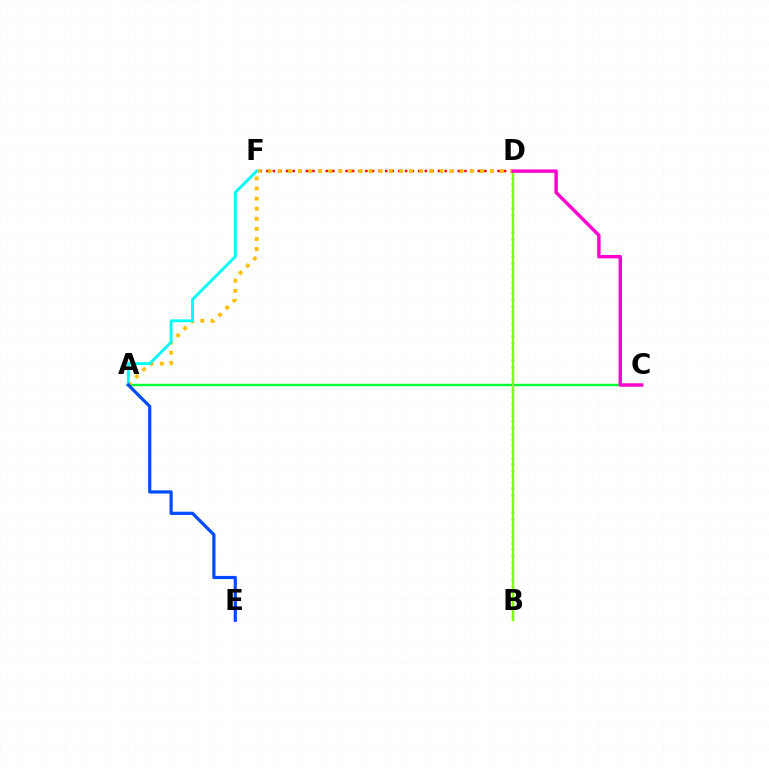{('A', 'C'): [{'color': '#00ff39', 'line_style': 'solid', 'thickness': 1.73}], ('D', 'F'): [{'color': '#ff0000', 'line_style': 'dotted', 'thickness': 1.8}], ('A', 'D'): [{'color': '#ffbd00', 'line_style': 'dotted', 'thickness': 2.75}], ('A', 'F'): [{'color': '#00fff6', 'line_style': 'solid', 'thickness': 2.08}], ('B', 'D'): [{'color': '#7200ff', 'line_style': 'dotted', 'thickness': 1.65}, {'color': '#84ff00', 'line_style': 'solid', 'thickness': 1.69}], ('C', 'D'): [{'color': '#ff00cf', 'line_style': 'solid', 'thickness': 2.46}], ('A', 'E'): [{'color': '#004bff', 'line_style': 'solid', 'thickness': 2.31}]}